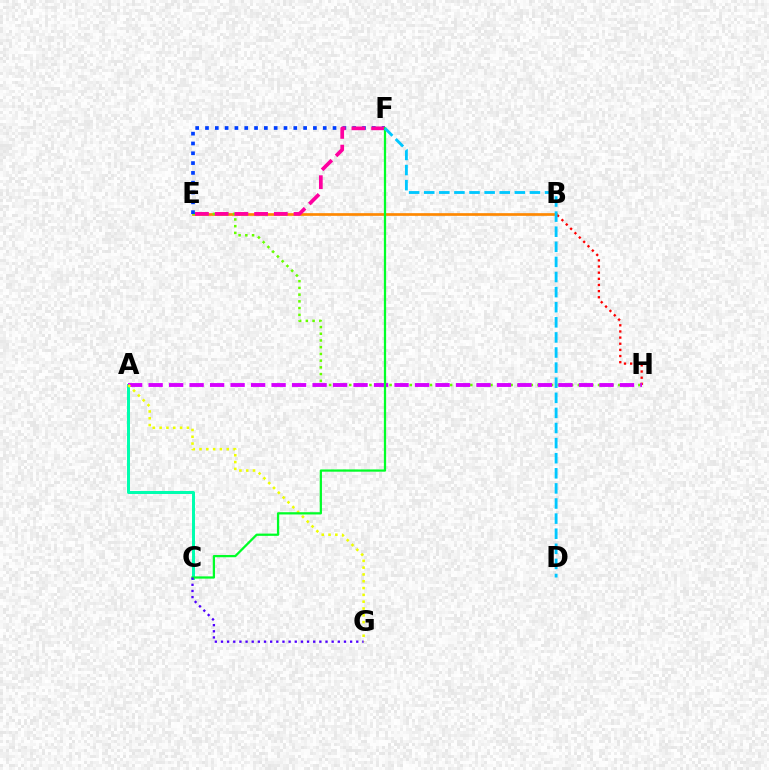{('B', 'E'): [{'color': '#ff8800', 'line_style': 'solid', 'thickness': 1.94}], ('A', 'C'): [{'color': '#00ffaf', 'line_style': 'solid', 'thickness': 2.15}], ('E', 'H'): [{'color': '#66ff00', 'line_style': 'dotted', 'thickness': 1.83}], ('E', 'F'): [{'color': '#003fff', 'line_style': 'dotted', 'thickness': 2.67}, {'color': '#ff00a0', 'line_style': 'dashed', 'thickness': 2.68}], ('B', 'H'): [{'color': '#ff0000', 'line_style': 'dotted', 'thickness': 1.67}], ('A', 'H'): [{'color': '#d600ff', 'line_style': 'dashed', 'thickness': 2.78}], ('A', 'G'): [{'color': '#eeff00', 'line_style': 'dotted', 'thickness': 1.85}], ('C', 'F'): [{'color': '#00ff27', 'line_style': 'solid', 'thickness': 1.62}], ('D', 'F'): [{'color': '#00c7ff', 'line_style': 'dashed', 'thickness': 2.05}], ('C', 'G'): [{'color': '#4f00ff', 'line_style': 'dotted', 'thickness': 1.67}]}